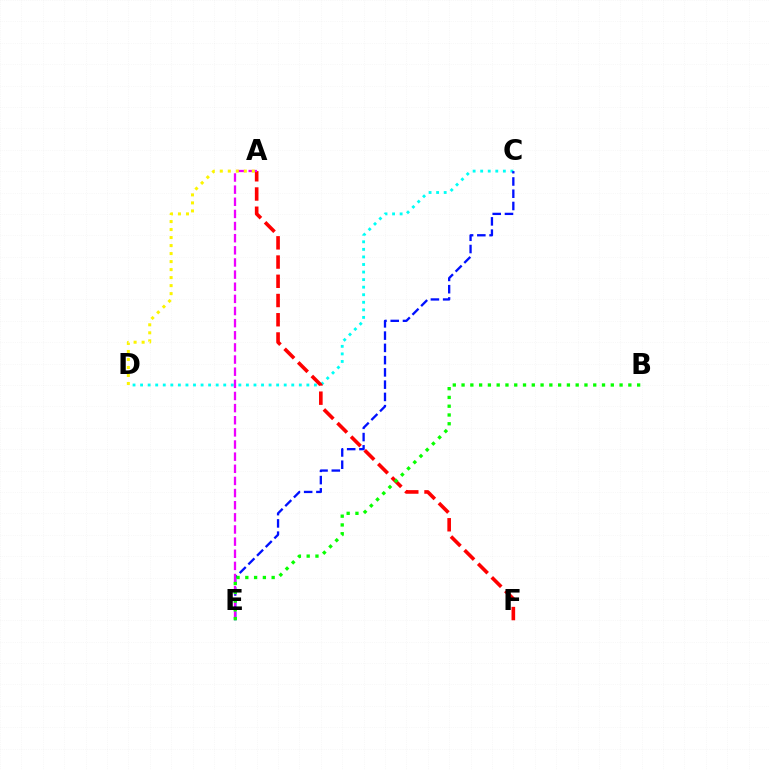{('C', 'D'): [{'color': '#00fff6', 'line_style': 'dotted', 'thickness': 2.05}], ('A', 'F'): [{'color': '#ff0000', 'line_style': 'dashed', 'thickness': 2.61}], ('C', 'E'): [{'color': '#0010ff', 'line_style': 'dashed', 'thickness': 1.67}], ('A', 'E'): [{'color': '#ee00ff', 'line_style': 'dashed', 'thickness': 1.65}], ('B', 'E'): [{'color': '#08ff00', 'line_style': 'dotted', 'thickness': 2.38}], ('A', 'D'): [{'color': '#fcf500', 'line_style': 'dotted', 'thickness': 2.18}]}